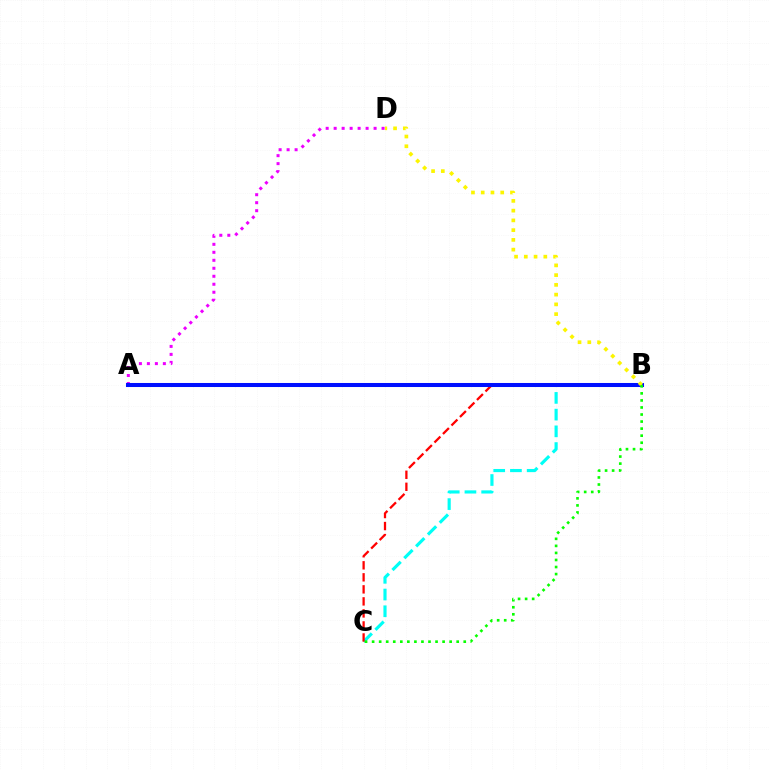{('B', 'C'): [{'color': '#00fff6', 'line_style': 'dashed', 'thickness': 2.27}, {'color': '#ff0000', 'line_style': 'dashed', 'thickness': 1.63}, {'color': '#08ff00', 'line_style': 'dotted', 'thickness': 1.91}], ('A', 'D'): [{'color': '#ee00ff', 'line_style': 'dotted', 'thickness': 2.17}], ('A', 'B'): [{'color': '#0010ff', 'line_style': 'solid', 'thickness': 2.91}], ('B', 'D'): [{'color': '#fcf500', 'line_style': 'dotted', 'thickness': 2.65}]}